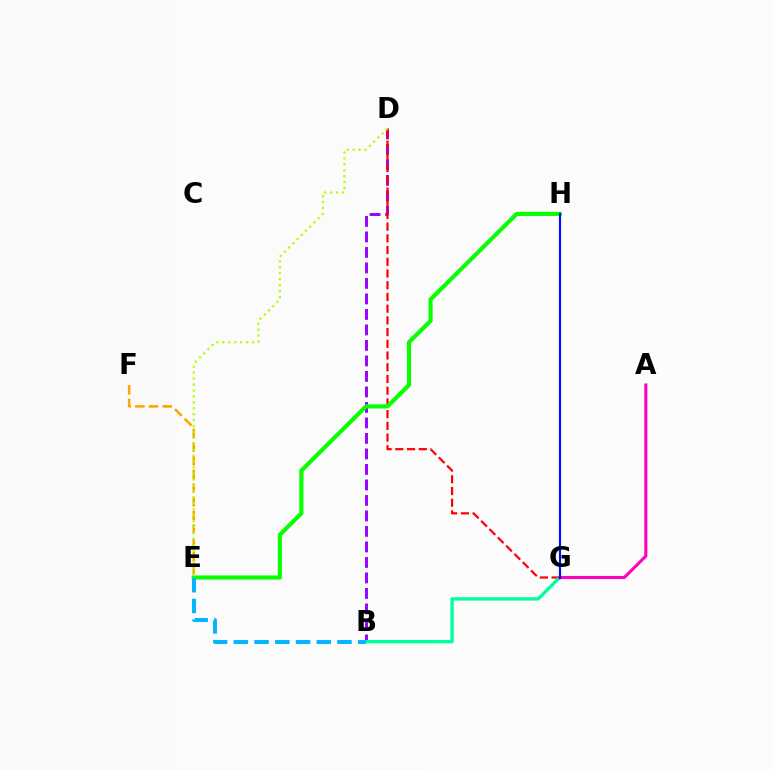{('B', 'D'): [{'color': '#9b00ff', 'line_style': 'dashed', 'thickness': 2.11}], ('D', 'G'): [{'color': '#ff0000', 'line_style': 'dashed', 'thickness': 1.59}], ('E', 'F'): [{'color': '#ffa500', 'line_style': 'dashed', 'thickness': 1.86}], ('E', 'H'): [{'color': '#08ff00', 'line_style': 'solid', 'thickness': 2.97}], ('B', 'G'): [{'color': '#00ff9d', 'line_style': 'solid', 'thickness': 2.41}], ('D', 'E'): [{'color': '#b3ff00', 'line_style': 'dotted', 'thickness': 1.61}], ('A', 'G'): [{'color': '#ff00bd', 'line_style': 'solid', 'thickness': 2.21}], ('B', 'E'): [{'color': '#00b5ff', 'line_style': 'dashed', 'thickness': 2.82}], ('G', 'H'): [{'color': '#0010ff', 'line_style': 'solid', 'thickness': 1.56}]}